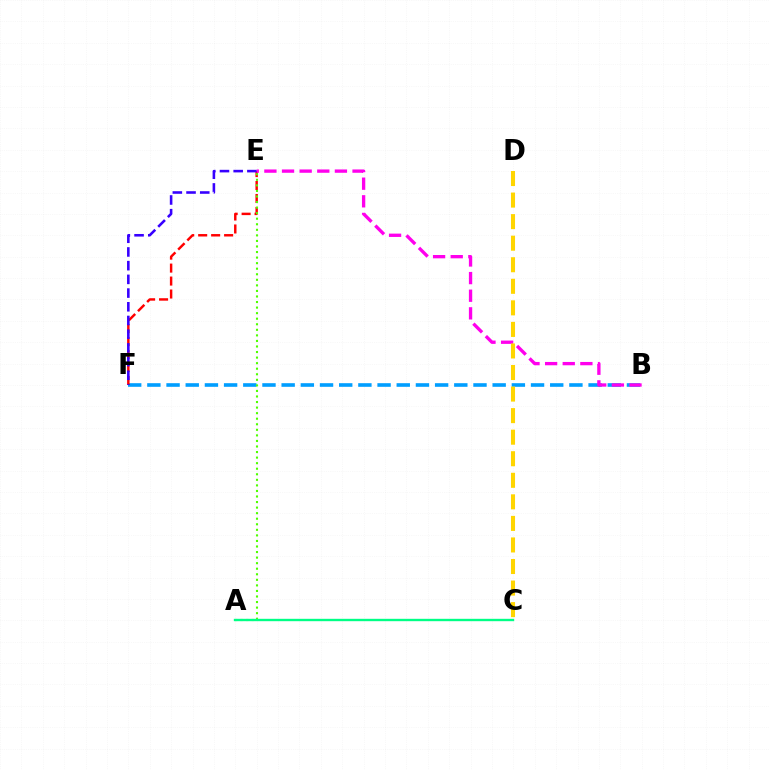{('B', 'F'): [{'color': '#009eff', 'line_style': 'dashed', 'thickness': 2.61}], ('E', 'F'): [{'color': '#ff0000', 'line_style': 'dashed', 'thickness': 1.76}, {'color': '#3700ff', 'line_style': 'dashed', 'thickness': 1.86}], ('A', 'E'): [{'color': '#4fff00', 'line_style': 'dotted', 'thickness': 1.51}], ('B', 'E'): [{'color': '#ff00ed', 'line_style': 'dashed', 'thickness': 2.39}], ('C', 'D'): [{'color': '#ffd500', 'line_style': 'dashed', 'thickness': 2.93}], ('A', 'C'): [{'color': '#00ff86', 'line_style': 'solid', 'thickness': 1.71}]}